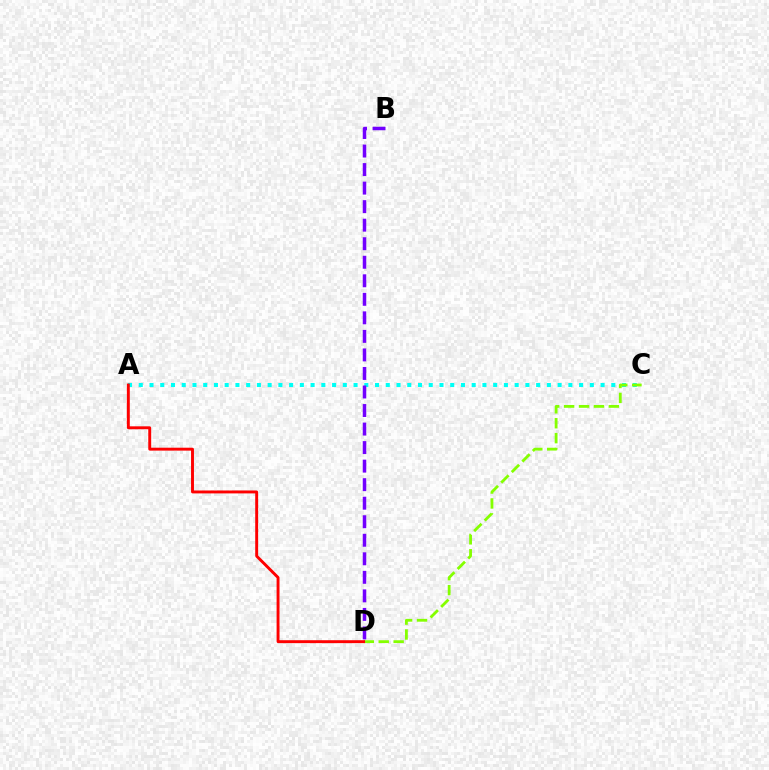{('A', 'C'): [{'color': '#00fff6', 'line_style': 'dotted', 'thickness': 2.92}], ('B', 'D'): [{'color': '#7200ff', 'line_style': 'dashed', 'thickness': 2.52}], ('C', 'D'): [{'color': '#84ff00', 'line_style': 'dashed', 'thickness': 2.03}], ('A', 'D'): [{'color': '#ff0000', 'line_style': 'solid', 'thickness': 2.1}]}